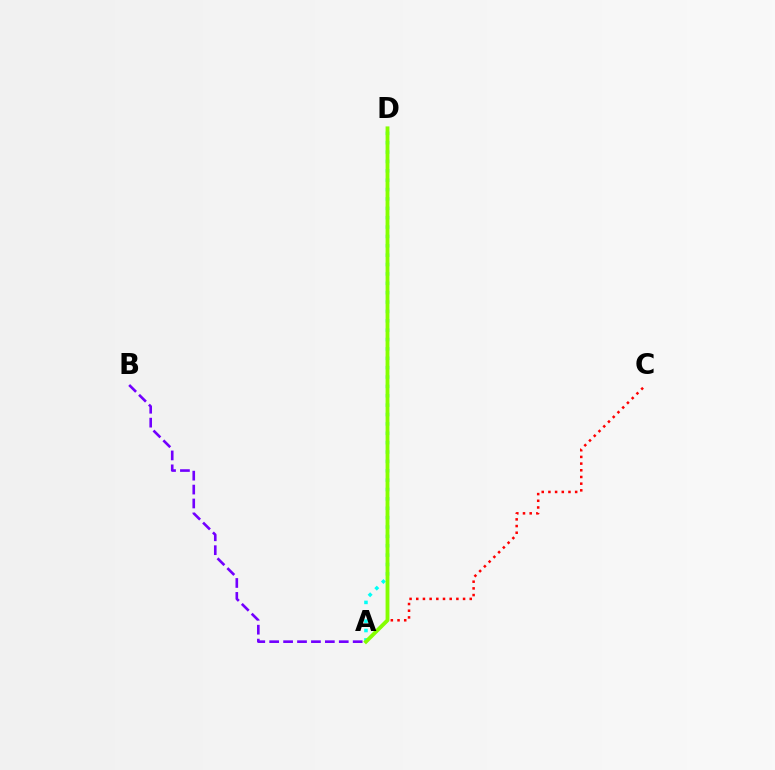{('A', 'C'): [{'color': '#ff0000', 'line_style': 'dotted', 'thickness': 1.82}], ('A', 'B'): [{'color': '#7200ff', 'line_style': 'dashed', 'thickness': 1.89}], ('A', 'D'): [{'color': '#00fff6', 'line_style': 'dotted', 'thickness': 2.55}, {'color': '#84ff00', 'line_style': 'solid', 'thickness': 2.76}]}